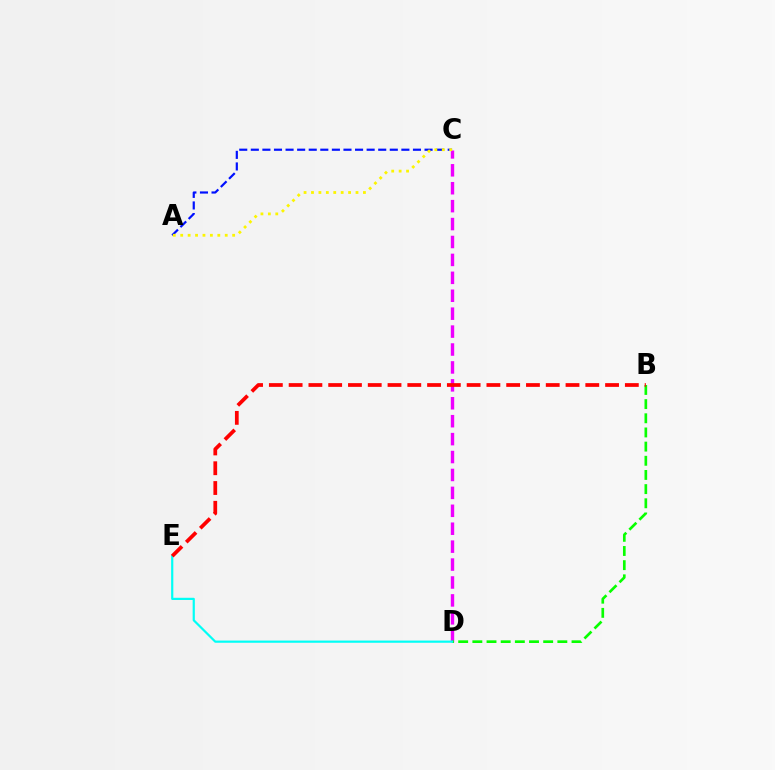{('C', 'D'): [{'color': '#ee00ff', 'line_style': 'dashed', 'thickness': 2.43}], ('B', 'D'): [{'color': '#08ff00', 'line_style': 'dashed', 'thickness': 1.92}], ('A', 'C'): [{'color': '#0010ff', 'line_style': 'dashed', 'thickness': 1.57}, {'color': '#fcf500', 'line_style': 'dotted', 'thickness': 2.02}], ('D', 'E'): [{'color': '#00fff6', 'line_style': 'solid', 'thickness': 1.58}], ('B', 'E'): [{'color': '#ff0000', 'line_style': 'dashed', 'thickness': 2.69}]}